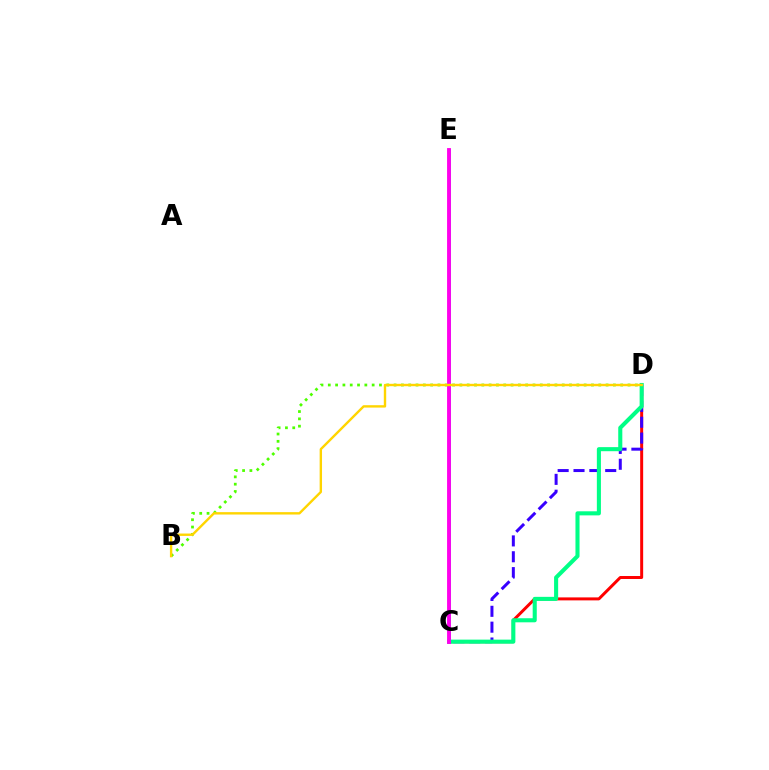{('C', 'D'): [{'color': '#ff0000', 'line_style': 'solid', 'thickness': 2.14}, {'color': '#3700ff', 'line_style': 'dashed', 'thickness': 2.15}, {'color': '#00ff86', 'line_style': 'solid', 'thickness': 2.93}], ('B', 'D'): [{'color': '#4fff00', 'line_style': 'dotted', 'thickness': 1.99}, {'color': '#ffd500', 'line_style': 'solid', 'thickness': 1.72}], ('C', 'E'): [{'color': '#009eff', 'line_style': 'solid', 'thickness': 1.97}, {'color': '#ff00ed', 'line_style': 'solid', 'thickness': 2.78}]}